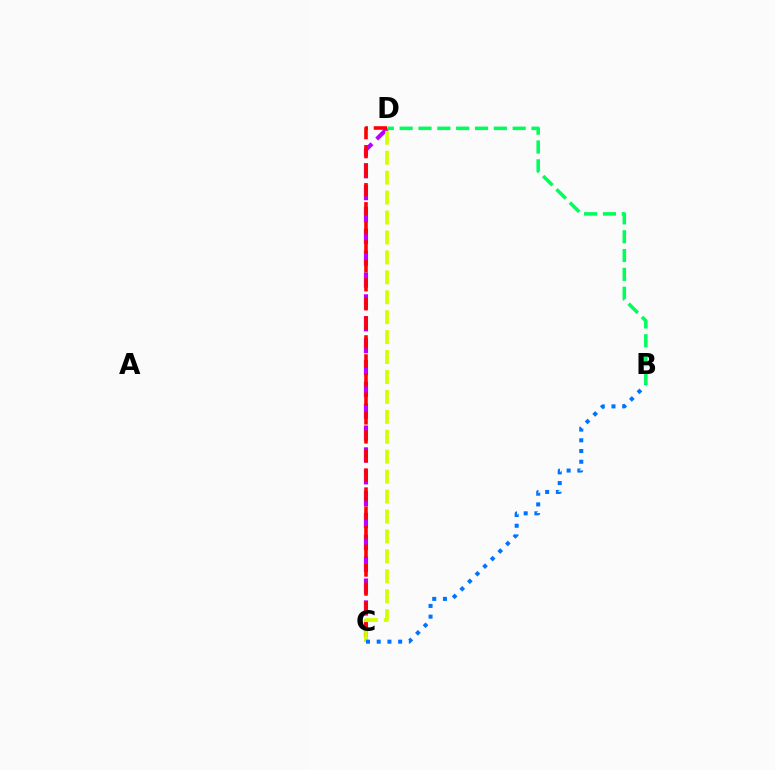{('C', 'D'): [{'color': '#b900ff', 'line_style': 'dashed', 'thickness': 2.97}, {'color': '#ff0000', 'line_style': 'dashed', 'thickness': 2.58}, {'color': '#d1ff00', 'line_style': 'dashed', 'thickness': 2.71}], ('B', 'D'): [{'color': '#00ff5c', 'line_style': 'dashed', 'thickness': 2.56}], ('B', 'C'): [{'color': '#0074ff', 'line_style': 'dotted', 'thickness': 2.91}]}